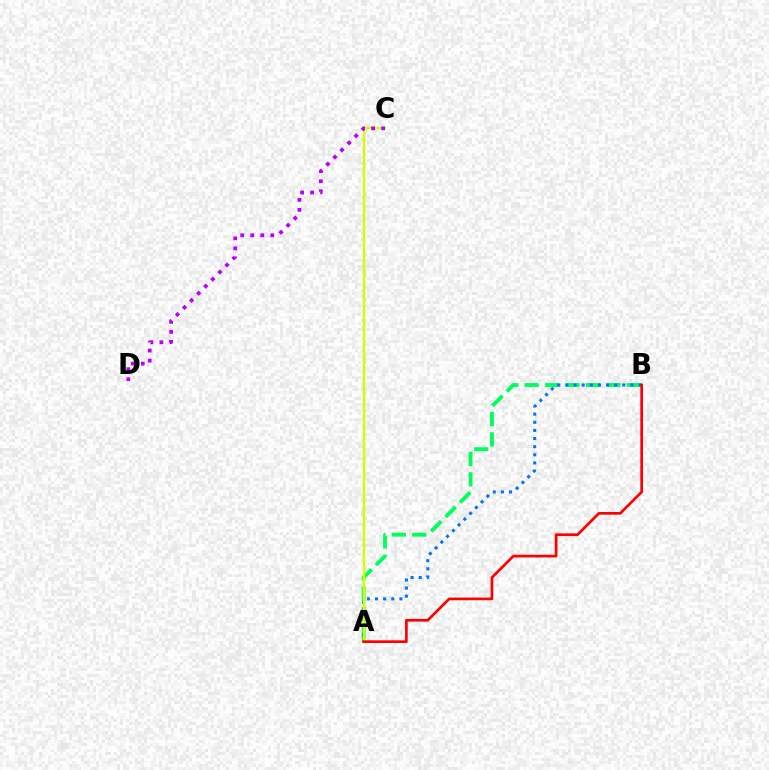{('A', 'B'): [{'color': '#00ff5c', 'line_style': 'dashed', 'thickness': 2.77}, {'color': '#0074ff', 'line_style': 'dotted', 'thickness': 2.21}, {'color': '#ff0000', 'line_style': 'solid', 'thickness': 1.93}], ('A', 'C'): [{'color': '#d1ff00', 'line_style': 'solid', 'thickness': 1.75}], ('C', 'D'): [{'color': '#b900ff', 'line_style': 'dotted', 'thickness': 2.72}]}